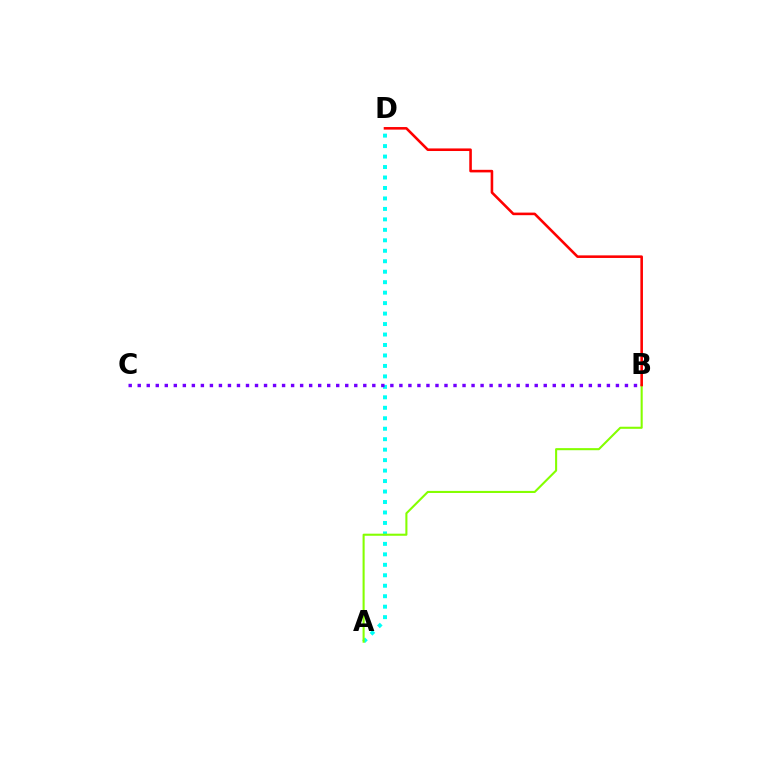{('A', 'D'): [{'color': '#00fff6', 'line_style': 'dotted', 'thickness': 2.84}], ('B', 'C'): [{'color': '#7200ff', 'line_style': 'dotted', 'thickness': 2.45}], ('A', 'B'): [{'color': '#84ff00', 'line_style': 'solid', 'thickness': 1.5}], ('B', 'D'): [{'color': '#ff0000', 'line_style': 'solid', 'thickness': 1.86}]}